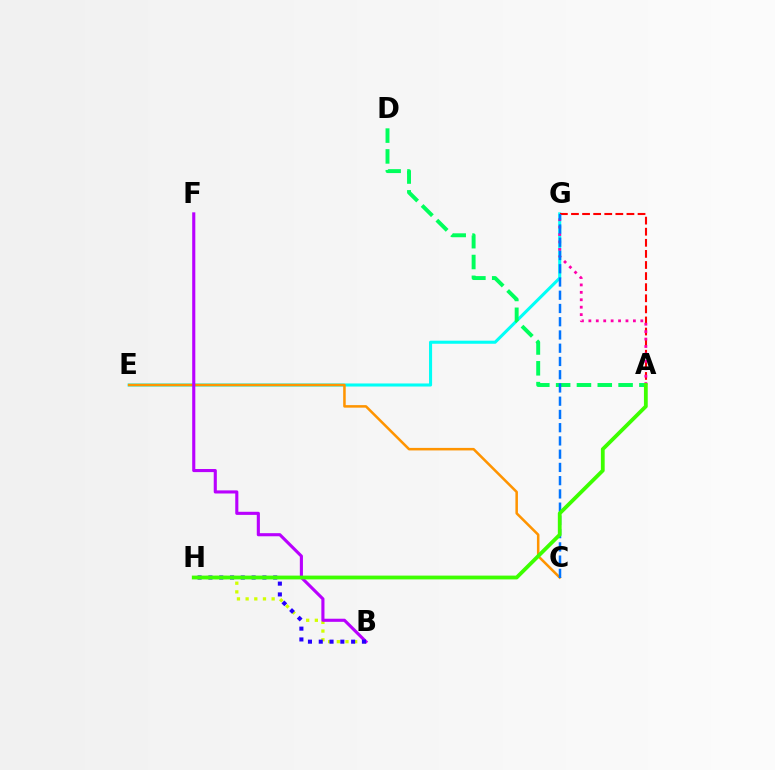{('E', 'G'): [{'color': '#00fff6', 'line_style': 'solid', 'thickness': 2.21}], ('A', 'G'): [{'color': '#ff0000', 'line_style': 'dashed', 'thickness': 1.51}, {'color': '#ff00ac', 'line_style': 'dotted', 'thickness': 2.02}], ('C', 'E'): [{'color': '#ff9400', 'line_style': 'solid', 'thickness': 1.82}], ('B', 'H'): [{'color': '#d1ff00', 'line_style': 'dotted', 'thickness': 2.36}, {'color': '#2500ff', 'line_style': 'dotted', 'thickness': 2.93}], ('B', 'F'): [{'color': '#b900ff', 'line_style': 'solid', 'thickness': 2.24}], ('A', 'D'): [{'color': '#00ff5c', 'line_style': 'dashed', 'thickness': 2.83}], ('C', 'G'): [{'color': '#0074ff', 'line_style': 'dashed', 'thickness': 1.8}], ('A', 'H'): [{'color': '#3dff00', 'line_style': 'solid', 'thickness': 2.74}]}